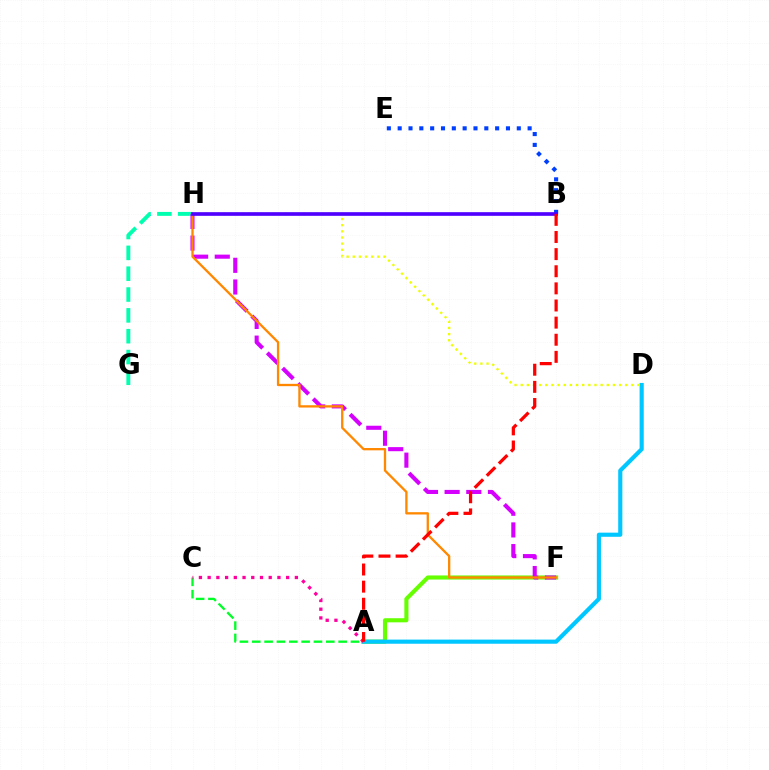{('A', 'C'): [{'color': '#00ff27', 'line_style': 'dashed', 'thickness': 1.68}, {'color': '#ff00a0', 'line_style': 'dotted', 'thickness': 2.37}], ('G', 'H'): [{'color': '#00ffaf', 'line_style': 'dashed', 'thickness': 2.83}], ('A', 'F'): [{'color': '#66ff00', 'line_style': 'solid', 'thickness': 2.96}], ('A', 'D'): [{'color': '#00c7ff', 'line_style': 'solid', 'thickness': 2.98}], ('D', 'H'): [{'color': '#eeff00', 'line_style': 'dotted', 'thickness': 1.67}], ('F', 'H'): [{'color': '#d600ff', 'line_style': 'dashed', 'thickness': 2.94}, {'color': '#ff8800', 'line_style': 'solid', 'thickness': 1.66}], ('B', 'E'): [{'color': '#003fff', 'line_style': 'dotted', 'thickness': 2.94}], ('B', 'H'): [{'color': '#4f00ff', 'line_style': 'solid', 'thickness': 2.63}], ('A', 'B'): [{'color': '#ff0000', 'line_style': 'dashed', 'thickness': 2.33}]}